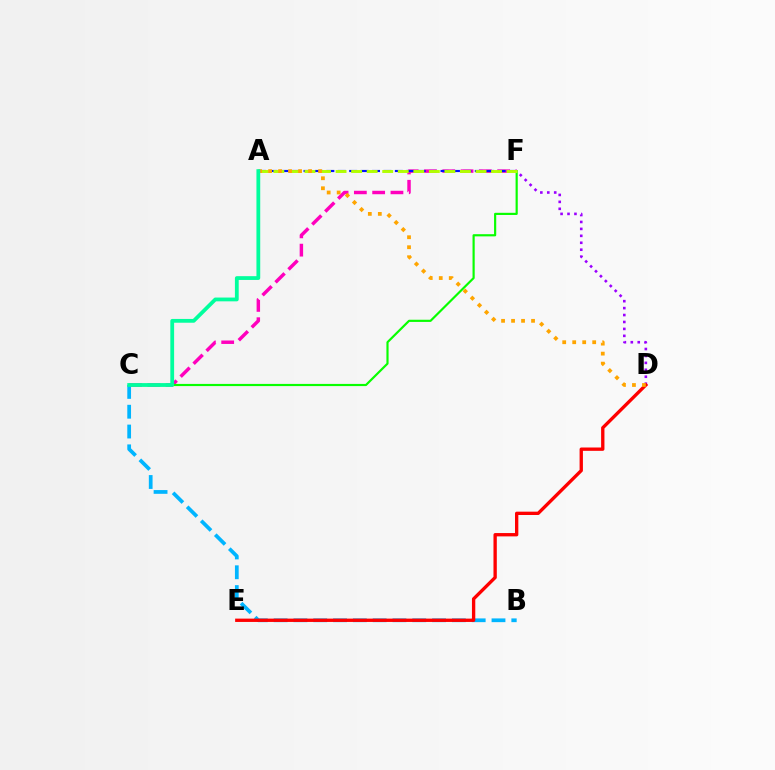{('C', 'F'): [{'color': '#ff00bd', 'line_style': 'dashed', 'thickness': 2.49}, {'color': '#08ff00', 'line_style': 'solid', 'thickness': 1.57}], ('A', 'F'): [{'color': '#0010ff', 'line_style': 'dashed', 'thickness': 1.55}, {'color': '#b3ff00', 'line_style': 'dashed', 'thickness': 2.11}], ('B', 'C'): [{'color': '#00b5ff', 'line_style': 'dashed', 'thickness': 2.69}], ('D', 'F'): [{'color': '#9b00ff', 'line_style': 'dotted', 'thickness': 1.88}], ('D', 'E'): [{'color': '#ff0000', 'line_style': 'solid', 'thickness': 2.4}], ('A', 'D'): [{'color': '#ffa500', 'line_style': 'dotted', 'thickness': 2.72}], ('A', 'C'): [{'color': '#00ff9d', 'line_style': 'solid', 'thickness': 2.72}]}